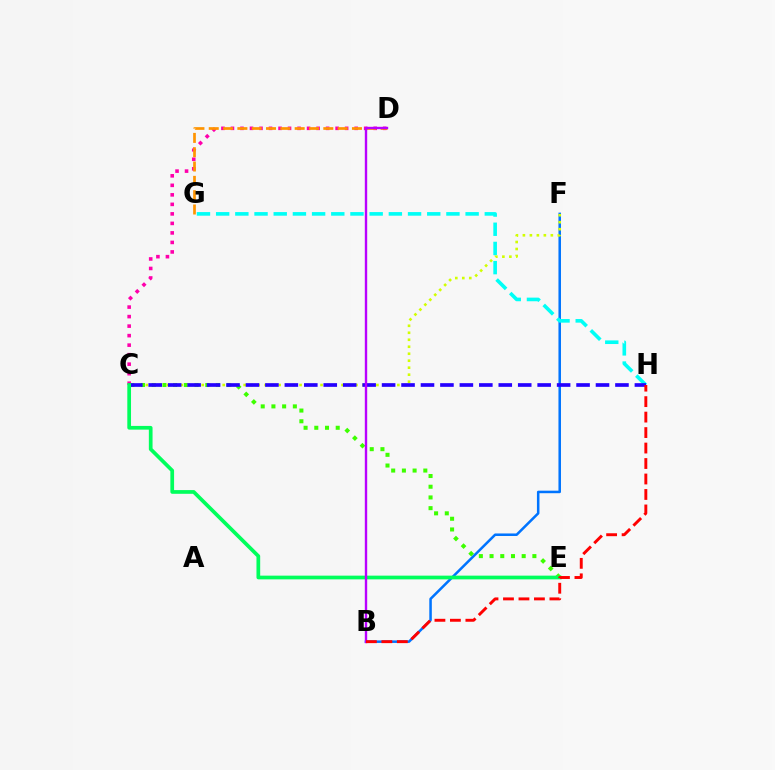{('B', 'F'): [{'color': '#0074ff', 'line_style': 'solid', 'thickness': 1.82}], ('C', 'E'): [{'color': '#3dff00', 'line_style': 'dotted', 'thickness': 2.91}, {'color': '#00ff5c', 'line_style': 'solid', 'thickness': 2.67}], ('C', 'F'): [{'color': '#d1ff00', 'line_style': 'dotted', 'thickness': 1.9}], ('C', 'D'): [{'color': '#ff00ac', 'line_style': 'dotted', 'thickness': 2.59}], ('G', 'H'): [{'color': '#00fff6', 'line_style': 'dashed', 'thickness': 2.61}], ('C', 'H'): [{'color': '#2500ff', 'line_style': 'dashed', 'thickness': 2.64}], ('D', 'G'): [{'color': '#ff9400', 'line_style': 'dashed', 'thickness': 1.95}], ('B', 'D'): [{'color': '#b900ff', 'line_style': 'solid', 'thickness': 1.72}], ('B', 'H'): [{'color': '#ff0000', 'line_style': 'dashed', 'thickness': 2.1}]}